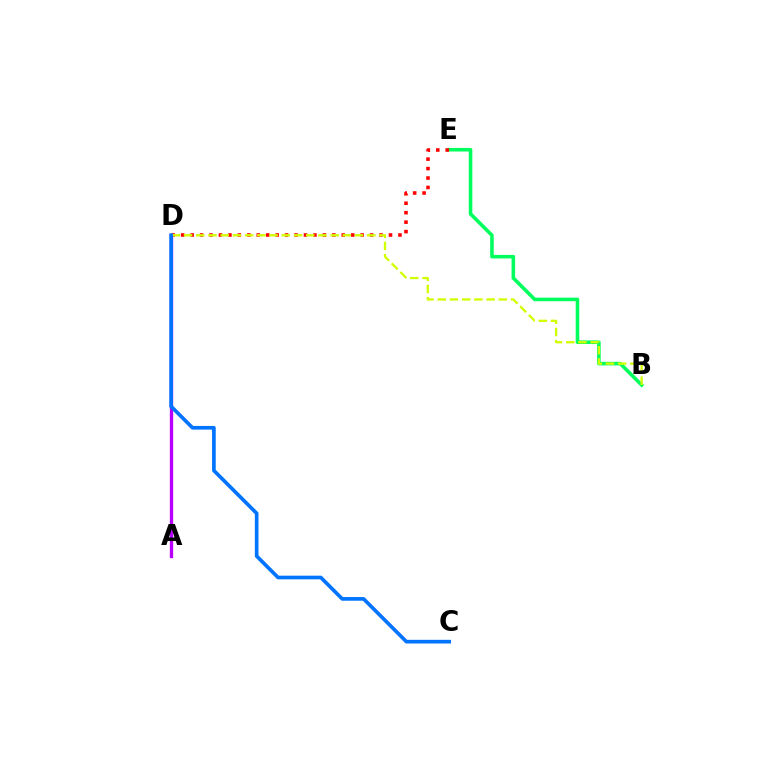{('A', 'D'): [{'color': '#b900ff', 'line_style': 'solid', 'thickness': 2.4}], ('B', 'E'): [{'color': '#00ff5c', 'line_style': 'solid', 'thickness': 2.57}], ('D', 'E'): [{'color': '#ff0000', 'line_style': 'dotted', 'thickness': 2.57}], ('B', 'D'): [{'color': '#d1ff00', 'line_style': 'dashed', 'thickness': 1.66}], ('C', 'D'): [{'color': '#0074ff', 'line_style': 'solid', 'thickness': 2.64}]}